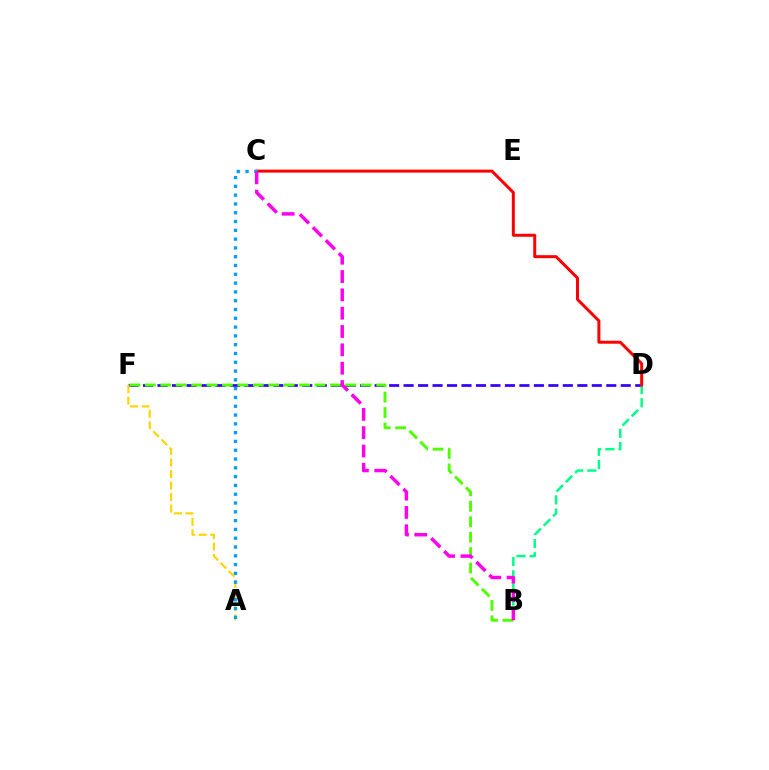{('D', 'F'): [{'color': '#3700ff', 'line_style': 'dashed', 'thickness': 1.97}], ('B', 'D'): [{'color': '#00ff86', 'line_style': 'dashed', 'thickness': 1.79}], ('B', 'F'): [{'color': '#4fff00', 'line_style': 'dashed', 'thickness': 2.1}], ('A', 'F'): [{'color': '#ffd500', 'line_style': 'dashed', 'thickness': 1.57}], ('C', 'D'): [{'color': '#ff0000', 'line_style': 'solid', 'thickness': 2.15}], ('A', 'C'): [{'color': '#009eff', 'line_style': 'dotted', 'thickness': 2.39}], ('B', 'C'): [{'color': '#ff00ed', 'line_style': 'dashed', 'thickness': 2.49}]}